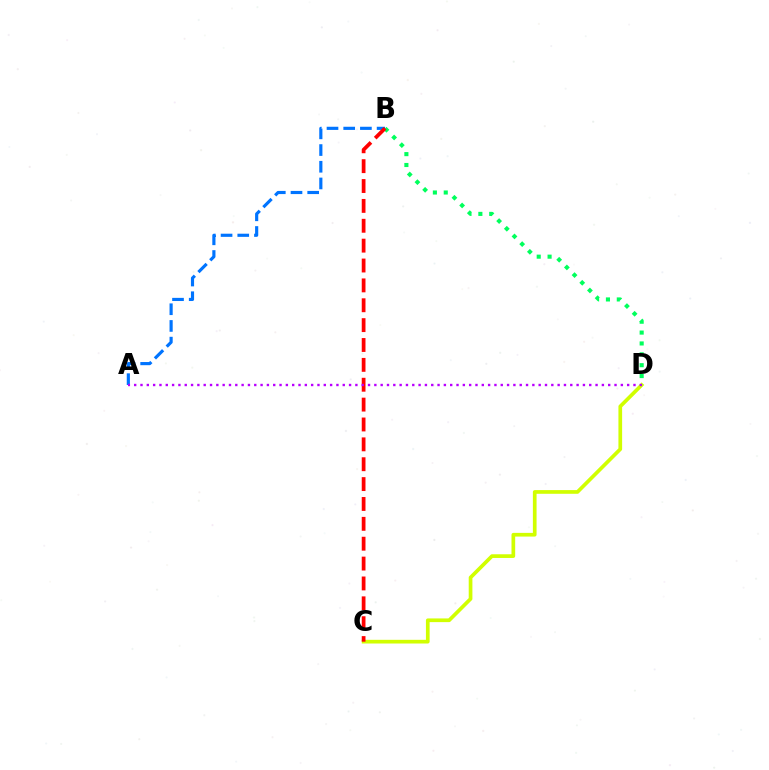{('C', 'D'): [{'color': '#d1ff00', 'line_style': 'solid', 'thickness': 2.66}], ('B', 'D'): [{'color': '#00ff5c', 'line_style': 'dotted', 'thickness': 2.95}], ('A', 'B'): [{'color': '#0074ff', 'line_style': 'dashed', 'thickness': 2.27}], ('B', 'C'): [{'color': '#ff0000', 'line_style': 'dashed', 'thickness': 2.7}], ('A', 'D'): [{'color': '#b900ff', 'line_style': 'dotted', 'thickness': 1.72}]}